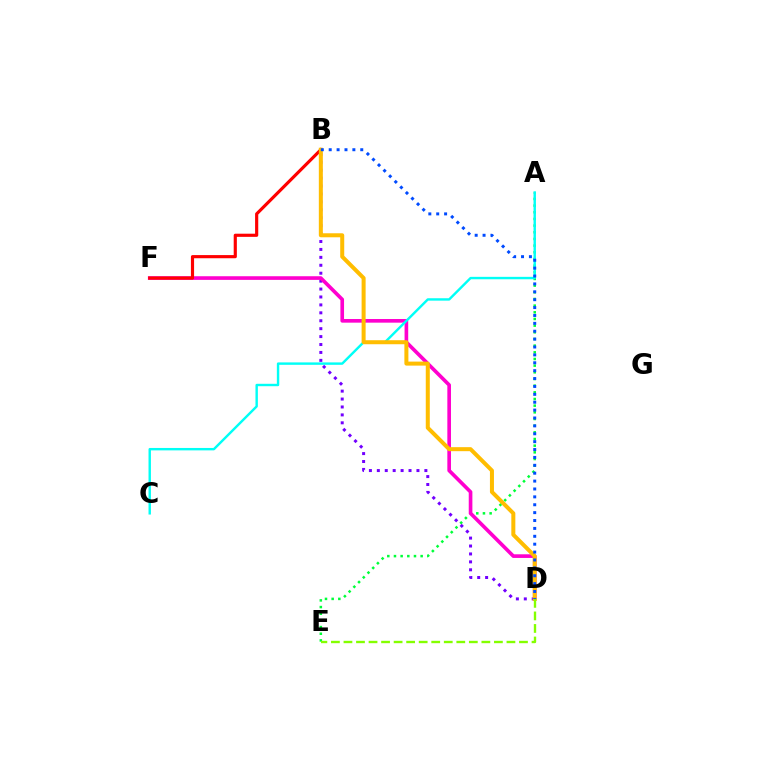{('A', 'E'): [{'color': '#00ff39', 'line_style': 'dotted', 'thickness': 1.81}], ('B', 'D'): [{'color': '#7200ff', 'line_style': 'dotted', 'thickness': 2.15}, {'color': '#ffbd00', 'line_style': 'solid', 'thickness': 2.89}, {'color': '#004bff', 'line_style': 'dotted', 'thickness': 2.14}], ('D', 'F'): [{'color': '#ff00cf', 'line_style': 'solid', 'thickness': 2.63}], ('B', 'F'): [{'color': '#ff0000', 'line_style': 'solid', 'thickness': 2.27}], ('A', 'C'): [{'color': '#00fff6', 'line_style': 'solid', 'thickness': 1.74}], ('D', 'E'): [{'color': '#84ff00', 'line_style': 'dashed', 'thickness': 1.7}]}